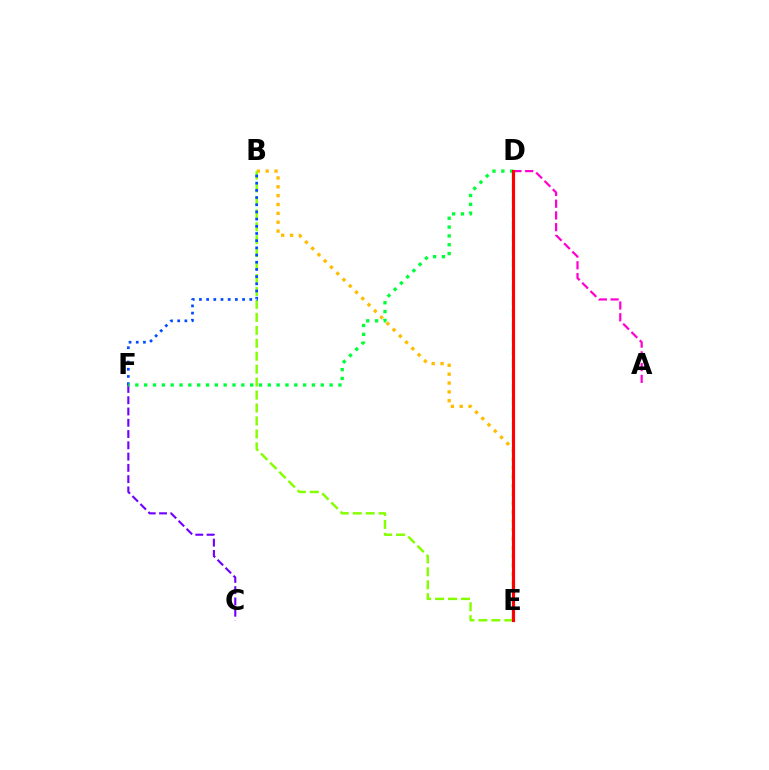{('B', 'E'): [{'color': '#ffbd00', 'line_style': 'dotted', 'thickness': 2.41}, {'color': '#84ff00', 'line_style': 'dashed', 'thickness': 1.76}], ('A', 'D'): [{'color': '#ff00cf', 'line_style': 'dashed', 'thickness': 1.6}], ('D', 'E'): [{'color': '#00fff6', 'line_style': 'dashed', 'thickness': 1.7}, {'color': '#ff0000', 'line_style': 'solid', 'thickness': 2.26}], ('C', 'F'): [{'color': '#7200ff', 'line_style': 'dashed', 'thickness': 1.53}], ('B', 'F'): [{'color': '#004bff', 'line_style': 'dotted', 'thickness': 1.95}], ('D', 'F'): [{'color': '#00ff39', 'line_style': 'dotted', 'thickness': 2.4}]}